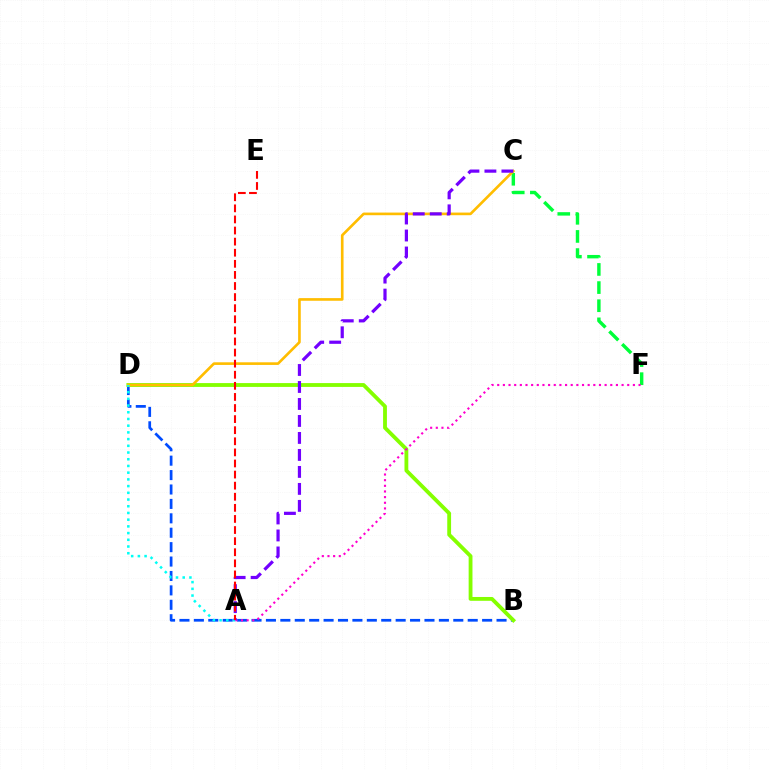{('B', 'D'): [{'color': '#004bff', 'line_style': 'dashed', 'thickness': 1.96}, {'color': '#84ff00', 'line_style': 'solid', 'thickness': 2.75}], ('C', 'F'): [{'color': '#00ff39', 'line_style': 'dashed', 'thickness': 2.46}], ('A', 'F'): [{'color': '#ff00cf', 'line_style': 'dotted', 'thickness': 1.54}], ('C', 'D'): [{'color': '#ffbd00', 'line_style': 'solid', 'thickness': 1.91}], ('A', 'D'): [{'color': '#00fff6', 'line_style': 'dotted', 'thickness': 1.82}], ('A', 'C'): [{'color': '#7200ff', 'line_style': 'dashed', 'thickness': 2.31}], ('A', 'E'): [{'color': '#ff0000', 'line_style': 'dashed', 'thickness': 1.51}]}